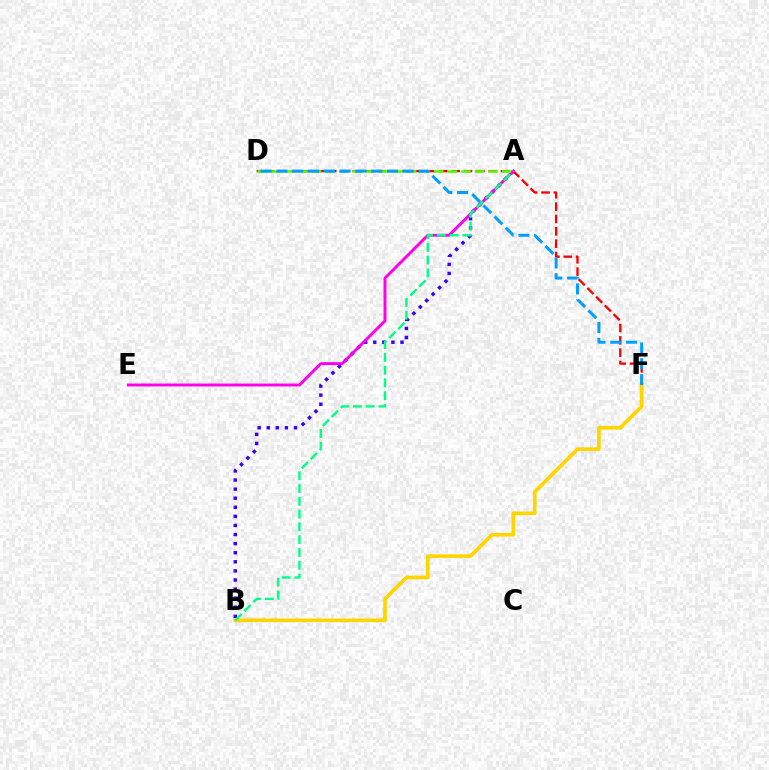{('B', 'F'): [{'color': '#ffd500', 'line_style': 'solid', 'thickness': 2.64}], ('A', 'B'): [{'color': '#3700ff', 'line_style': 'dotted', 'thickness': 2.47}, {'color': '#00ff86', 'line_style': 'dashed', 'thickness': 1.74}], ('D', 'F'): [{'color': '#ff0000', 'line_style': 'dashed', 'thickness': 1.68}, {'color': '#009eff', 'line_style': 'dashed', 'thickness': 2.15}], ('A', 'E'): [{'color': '#ff00ed', 'line_style': 'solid', 'thickness': 2.1}], ('A', 'D'): [{'color': '#4fff00', 'line_style': 'dashed', 'thickness': 1.84}]}